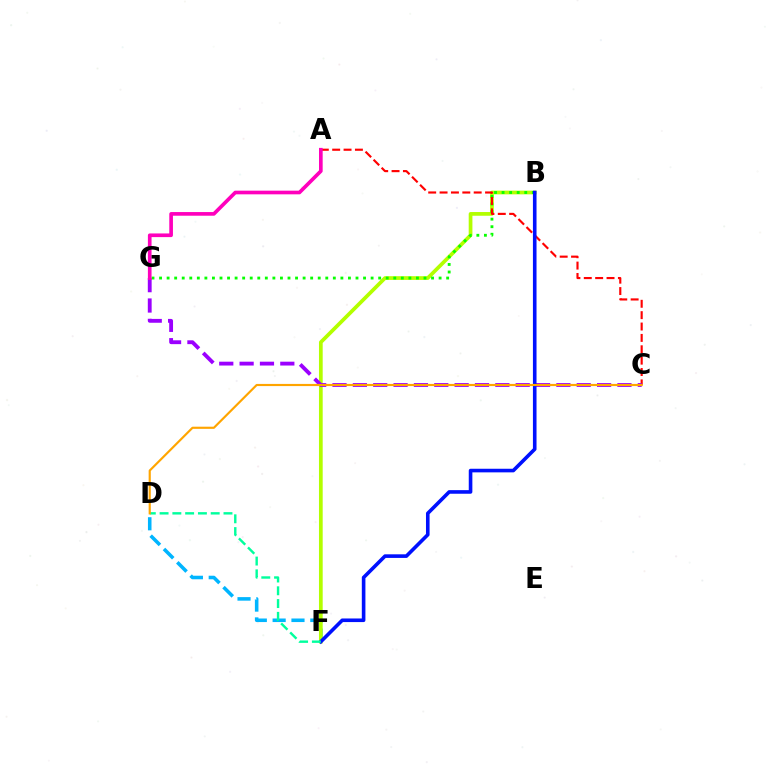{('D', 'F'): [{'color': '#00b5ff', 'line_style': 'dashed', 'thickness': 2.56}, {'color': '#00ff9d', 'line_style': 'dashed', 'thickness': 1.74}], ('B', 'F'): [{'color': '#b3ff00', 'line_style': 'solid', 'thickness': 2.68}, {'color': '#0010ff', 'line_style': 'solid', 'thickness': 2.59}], ('B', 'G'): [{'color': '#08ff00', 'line_style': 'dotted', 'thickness': 2.05}], ('A', 'C'): [{'color': '#ff0000', 'line_style': 'dashed', 'thickness': 1.55}], ('C', 'G'): [{'color': '#9b00ff', 'line_style': 'dashed', 'thickness': 2.76}], ('A', 'G'): [{'color': '#ff00bd', 'line_style': 'solid', 'thickness': 2.64}], ('C', 'D'): [{'color': '#ffa500', 'line_style': 'solid', 'thickness': 1.55}]}